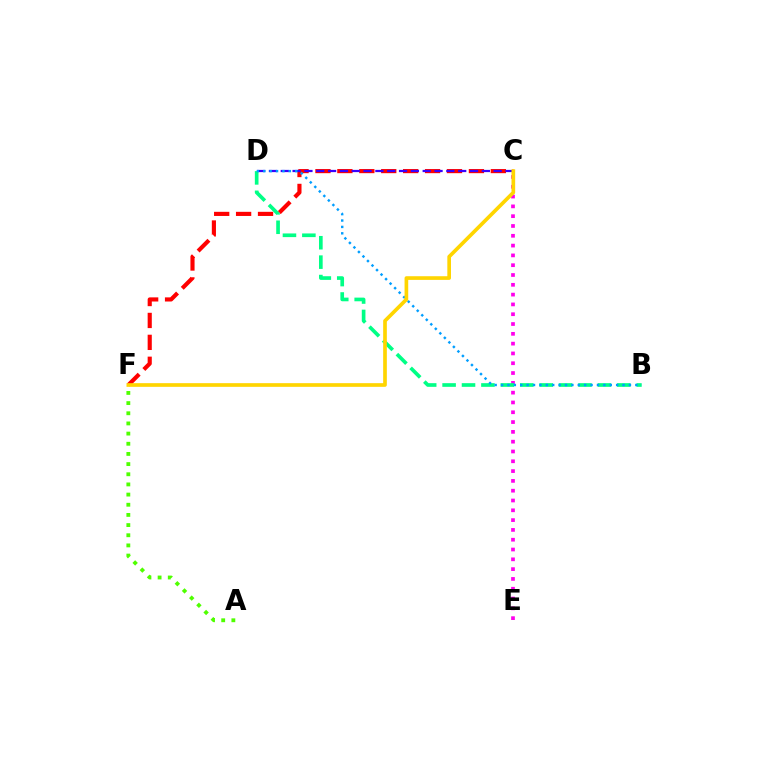{('C', 'E'): [{'color': '#ff00ed', 'line_style': 'dotted', 'thickness': 2.66}], ('C', 'F'): [{'color': '#ff0000', 'line_style': 'dashed', 'thickness': 2.98}, {'color': '#ffd500', 'line_style': 'solid', 'thickness': 2.64}], ('A', 'F'): [{'color': '#4fff00', 'line_style': 'dotted', 'thickness': 2.76}], ('C', 'D'): [{'color': '#3700ff', 'line_style': 'dashed', 'thickness': 1.61}], ('B', 'D'): [{'color': '#00ff86', 'line_style': 'dashed', 'thickness': 2.64}, {'color': '#009eff', 'line_style': 'dotted', 'thickness': 1.74}]}